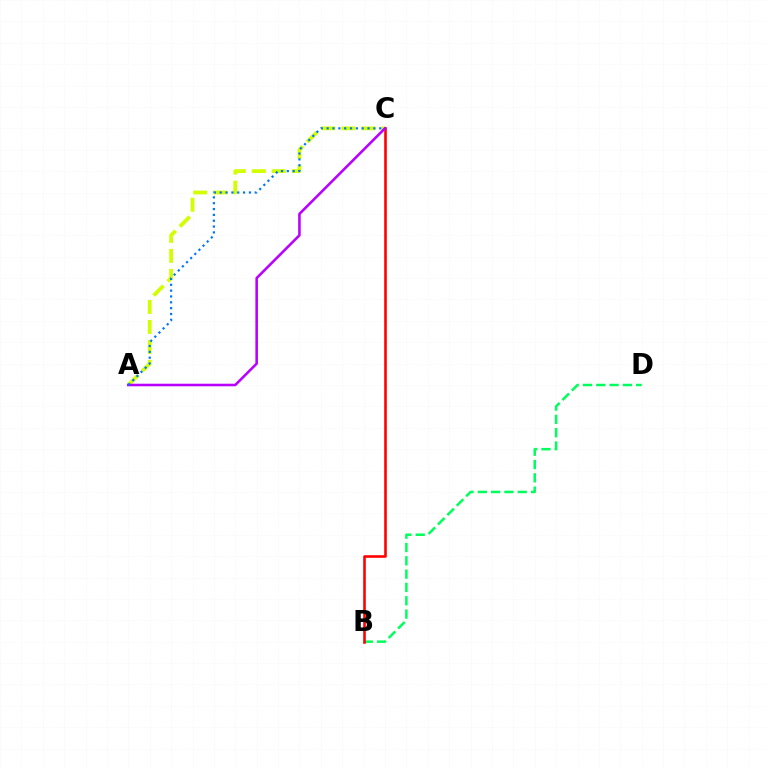{('B', 'D'): [{'color': '#00ff5c', 'line_style': 'dashed', 'thickness': 1.81}], ('B', 'C'): [{'color': '#ff0000', 'line_style': 'solid', 'thickness': 1.87}], ('A', 'C'): [{'color': '#d1ff00', 'line_style': 'dashed', 'thickness': 2.71}, {'color': '#b900ff', 'line_style': 'solid', 'thickness': 1.85}, {'color': '#0074ff', 'line_style': 'dotted', 'thickness': 1.59}]}